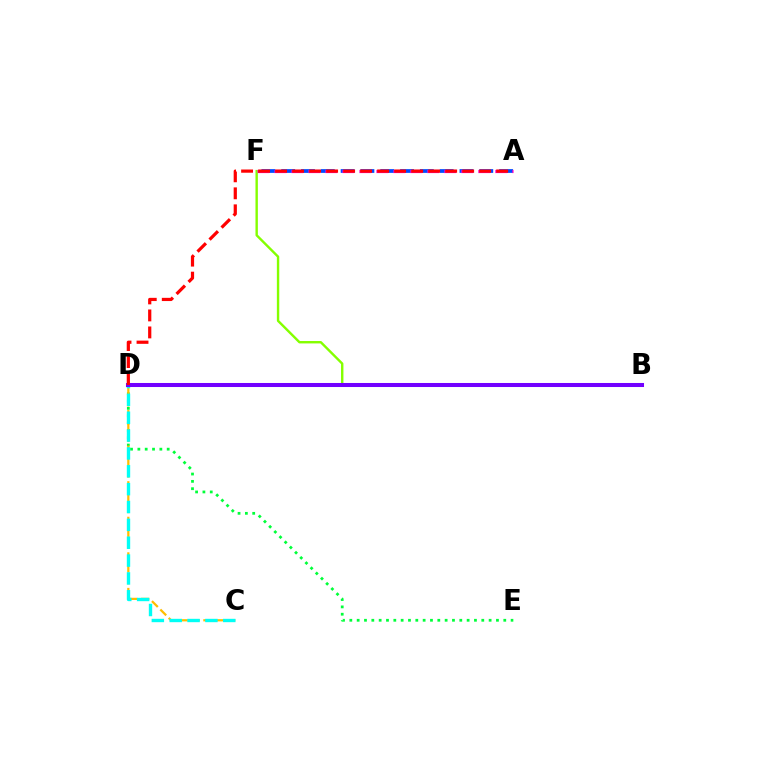{('A', 'F'): [{'color': '#004bff', 'line_style': 'dashed', 'thickness': 2.69}, {'color': '#ff00cf', 'line_style': 'dashed', 'thickness': 2.31}], ('B', 'F'): [{'color': '#84ff00', 'line_style': 'solid', 'thickness': 1.73}], ('D', 'E'): [{'color': '#00ff39', 'line_style': 'dotted', 'thickness': 1.99}], ('C', 'D'): [{'color': '#ffbd00', 'line_style': 'dashed', 'thickness': 1.61}, {'color': '#00fff6', 'line_style': 'dashed', 'thickness': 2.43}], ('B', 'D'): [{'color': '#7200ff', 'line_style': 'solid', 'thickness': 2.91}], ('A', 'D'): [{'color': '#ff0000', 'line_style': 'dashed', 'thickness': 2.31}]}